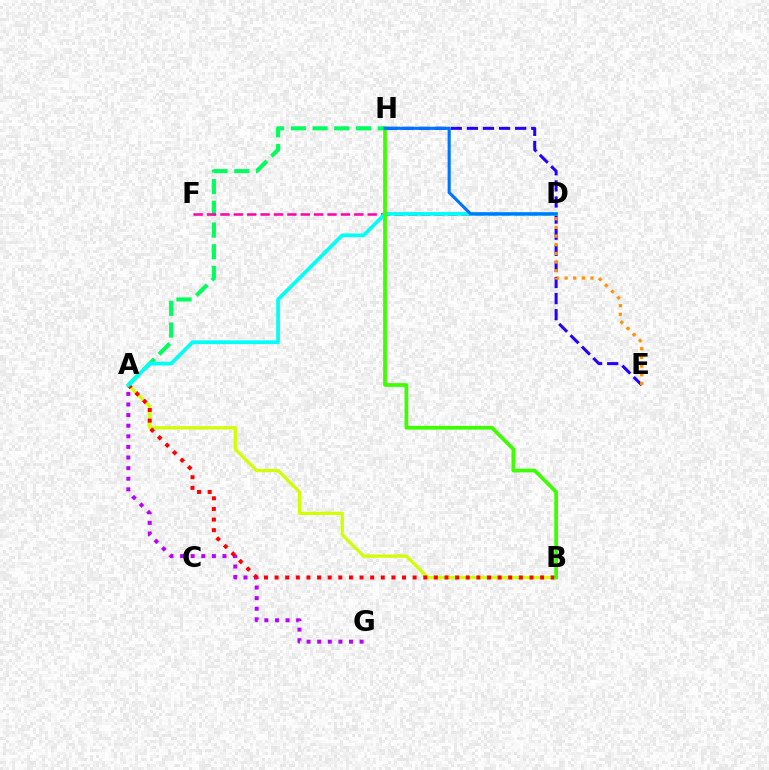{('A', 'B'): [{'color': '#d1ff00', 'line_style': 'solid', 'thickness': 2.33}, {'color': '#ff0000', 'line_style': 'dotted', 'thickness': 2.89}], ('A', 'G'): [{'color': '#b900ff', 'line_style': 'dotted', 'thickness': 2.88}], ('E', 'H'): [{'color': '#2500ff', 'line_style': 'dashed', 'thickness': 2.19}], ('D', 'E'): [{'color': '#ff9400', 'line_style': 'dotted', 'thickness': 2.35}], ('A', 'H'): [{'color': '#00ff5c', 'line_style': 'dashed', 'thickness': 2.95}], ('D', 'F'): [{'color': '#ff00ac', 'line_style': 'dashed', 'thickness': 1.82}], ('A', 'D'): [{'color': '#00fff6', 'line_style': 'solid', 'thickness': 2.68}], ('B', 'H'): [{'color': '#3dff00', 'line_style': 'solid', 'thickness': 2.68}], ('D', 'H'): [{'color': '#0074ff', 'line_style': 'solid', 'thickness': 2.24}]}